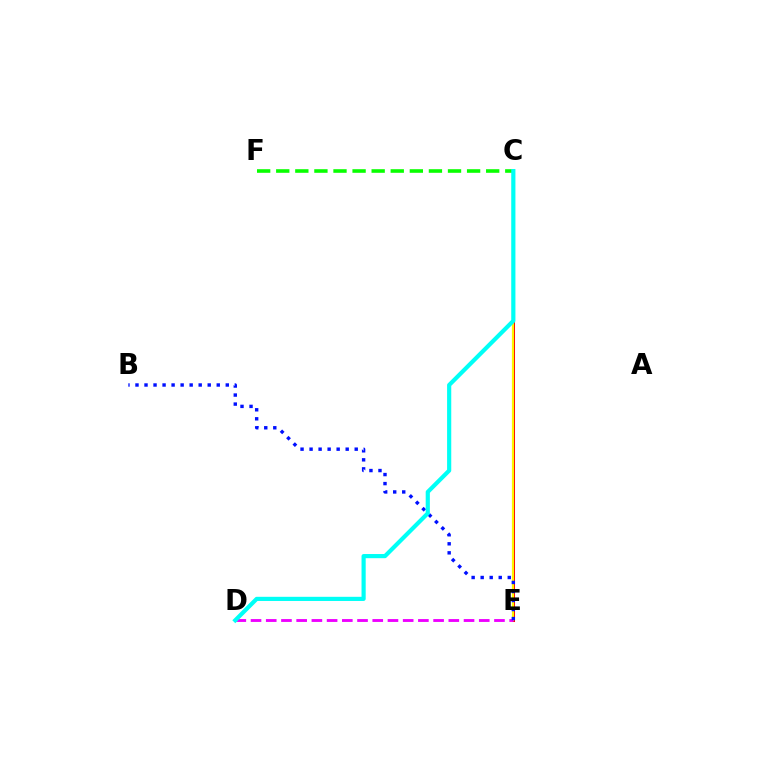{('C', 'F'): [{'color': '#08ff00', 'line_style': 'dashed', 'thickness': 2.59}], ('C', 'E'): [{'color': '#ff0000', 'line_style': 'solid', 'thickness': 2.17}, {'color': '#fcf500', 'line_style': 'solid', 'thickness': 1.57}], ('D', 'E'): [{'color': '#ee00ff', 'line_style': 'dashed', 'thickness': 2.07}], ('B', 'E'): [{'color': '#0010ff', 'line_style': 'dotted', 'thickness': 2.45}], ('C', 'D'): [{'color': '#00fff6', 'line_style': 'solid', 'thickness': 3.0}]}